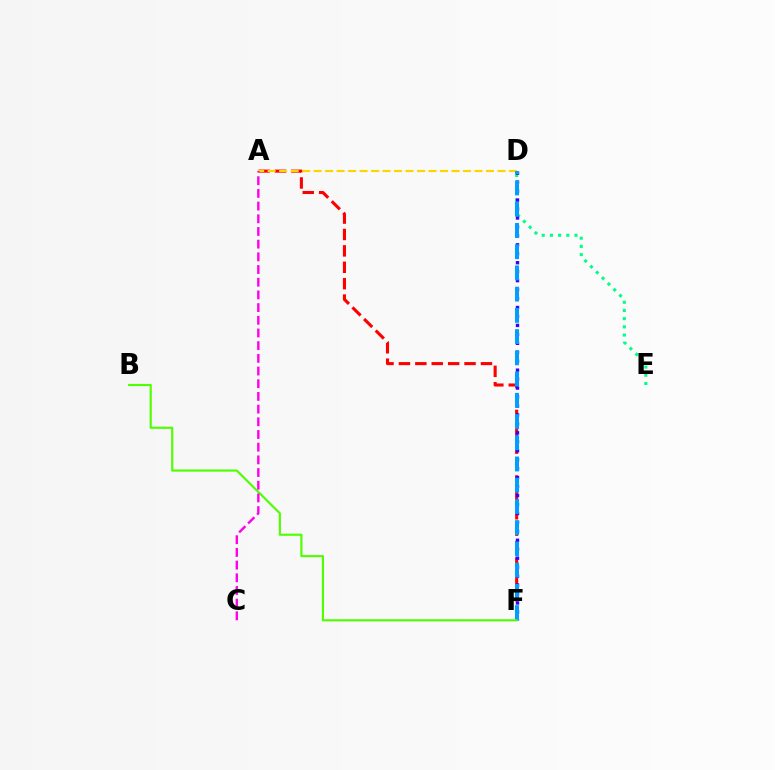{('A', 'F'): [{'color': '#ff0000', 'line_style': 'dashed', 'thickness': 2.23}], ('A', 'D'): [{'color': '#ffd500', 'line_style': 'dashed', 'thickness': 1.56}], ('D', 'E'): [{'color': '#00ff86', 'line_style': 'dotted', 'thickness': 2.23}], ('D', 'F'): [{'color': '#3700ff', 'line_style': 'dotted', 'thickness': 2.43}, {'color': '#009eff', 'line_style': 'dashed', 'thickness': 2.88}], ('B', 'F'): [{'color': '#4fff00', 'line_style': 'solid', 'thickness': 1.55}], ('A', 'C'): [{'color': '#ff00ed', 'line_style': 'dashed', 'thickness': 1.72}]}